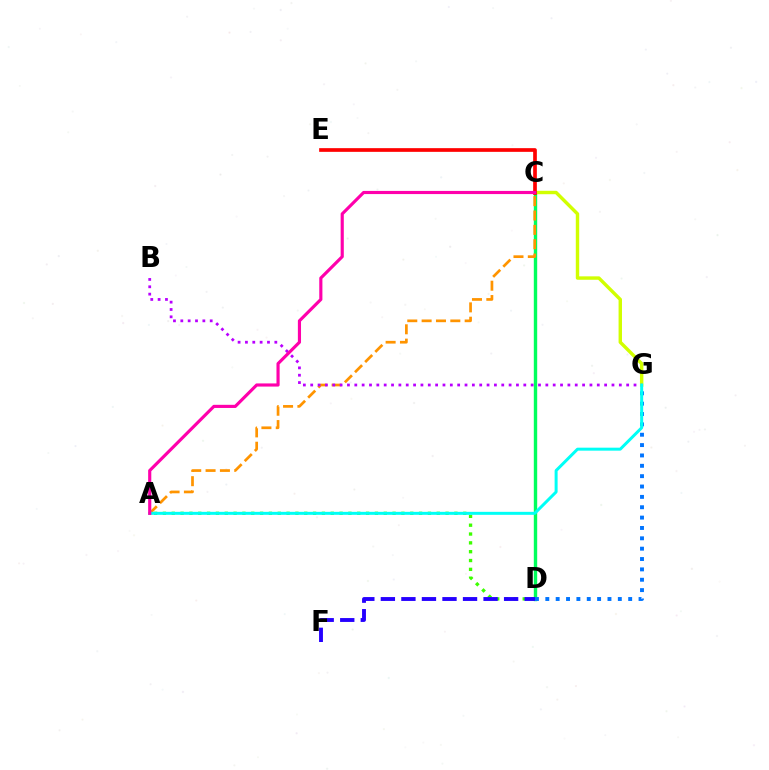{('C', 'D'): [{'color': '#00ff5c', 'line_style': 'solid', 'thickness': 2.44}], ('A', 'D'): [{'color': '#3dff00', 'line_style': 'dotted', 'thickness': 2.4}], ('A', 'C'): [{'color': '#ff9400', 'line_style': 'dashed', 'thickness': 1.95}, {'color': '#ff00ac', 'line_style': 'solid', 'thickness': 2.27}], ('C', 'G'): [{'color': '#d1ff00', 'line_style': 'solid', 'thickness': 2.46}], ('D', 'G'): [{'color': '#0074ff', 'line_style': 'dotted', 'thickness': 2.81}], ('D', 'F'): [{'color': '#2500ff', 'line_style': 'dashed', 'thickness': 2.79}], ('B', 'G'): [{'color': '#b900ff', 'line_style': 'dotted', 'thickness': 2.0}], ('A', 'G'): [{'color': '#00fff6', 'line_style': 'solid', 'thickness': 2.15}], ('C', 'E'): [{'color': '#ff0000', 'line_style': 'solid', 'thickness': 2.65}]}